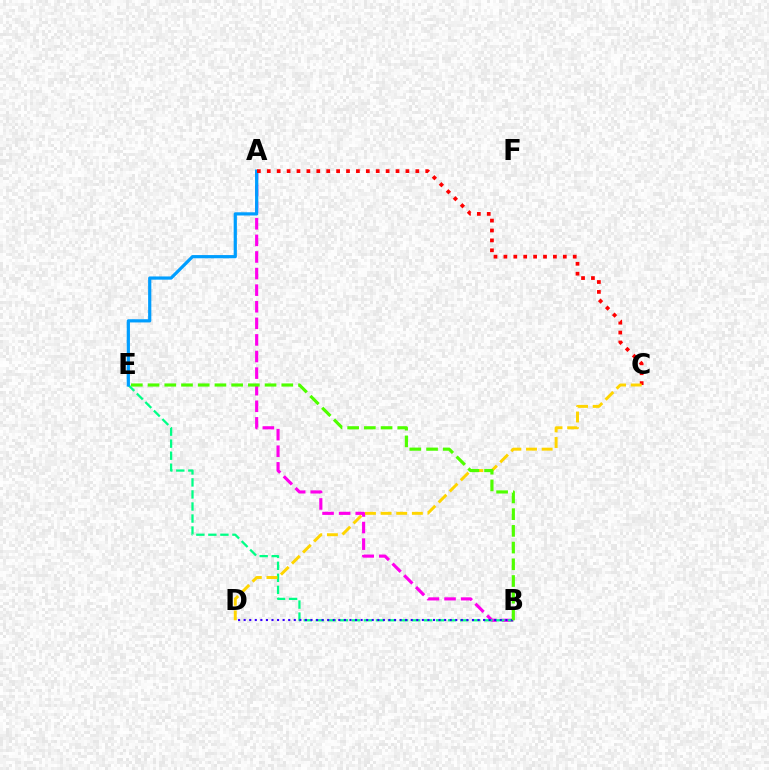{('A', 'B'): [{'color': '#ff00ed', 'line_style': 'dashed', 'thickness': 2.25}], ('B', 'E'): [{'color': '#00ff86', 'line_style': 'dashed', 'thickness': 1.63}, {'color': '#4fff00', 'line_style': 'dashed', 'thickness': 2.27}], ('B', 'D'): [{'color': '#3700ff', 'line_style': 'dotted', 'thickness': 1.51}], ('A', 'E'): [{'color': '#009eff', 'line_style': 'solid', 'thickness': 2.31}], ('A', 'C'): [{'color': '#ff0000', 'line_style': 'dotted', 'thickness': 2.69}], ('C', 'D'): [{'color': '#ffd500', 'line_style': 'dashed', 'thickness': 2.12}]}